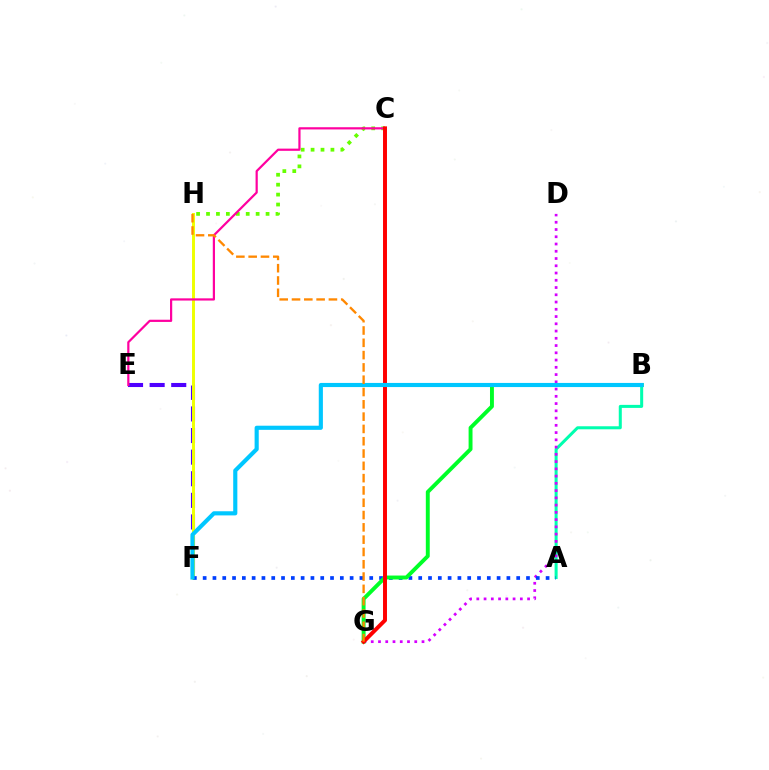{('E', 'F'): [{'color': '#4f00ff', 'line_style': 'dashed', 'thickness': 2.93}], ('C', 'H'): [{'color': '#66ff00', 'line_style': 'dotted', 'thickness': 2.7}], ('F', 'H'): [{'color': '#eeff00', 'line_style': 'solid', 'thickness': 2.13}], ('A', 'B'): [{'color': '#00ffaf', 'line_style': 'solid', 'thickness': 2.18}], ('D', 'G'): [{'color': '#d600ff', 'line_style': 'dotted', 'thickness': 1.97}], ('A', 'F'): [{'color': '#003fff', 'line_style': 'dotted', 'thickness': 2.66}], ('B', 'G'): [{'color': '#00ff27', 'line_style': 'solid', 'thickness': 2.82}], ('C', 'E'): [{'color': '#ff00a0', 'line_style': 'solid', 'thickness': 1.59}], ('C', 'G'): [{'color': '#ff0000', 'line_style': 'solid', 'thickness': 2.85}], ('B', 'F'): [{'color': '#00c7ff', 'line_style': 'solid', 'thickness': 2.98}], ('G', 'H'): [{'color': '#ff8800', 'line_style': 'dashed', 'thickness': 1.67}]}